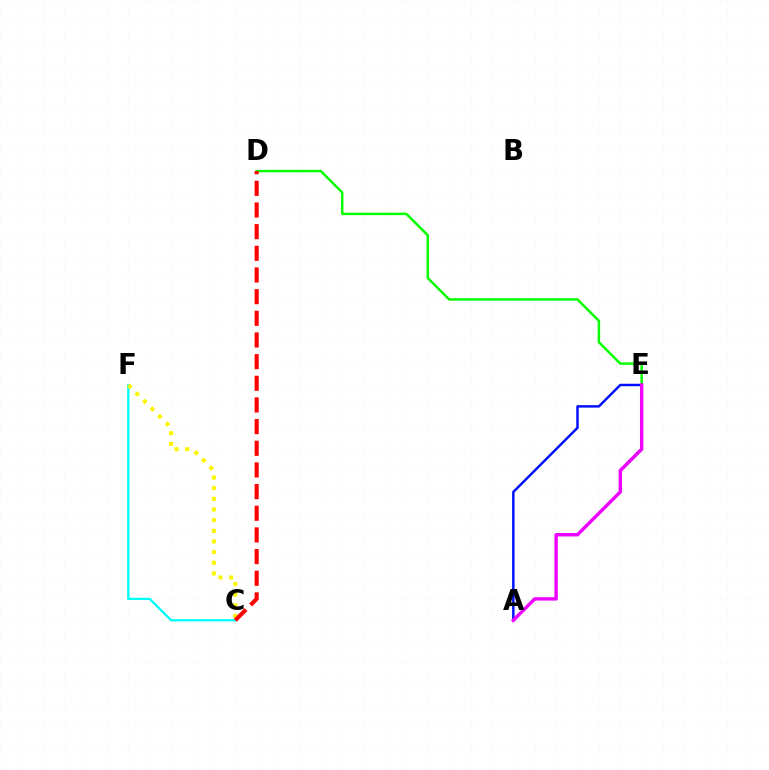{('C', 'F'): [{'color': '#00fff6', 'line_style': 'solid', 'thickness': 1.67}, {'color': '#fcf500', 'line_style': 'dotted', 'thickness': 2.89}], ('A', 'E'): [{'color': '#0010ff', 'line_style': 'solid', 'thickness': 1.77}, {'color': '#ee00ff', 'line_style': 'solid', 'thickness': 2.45}], ('D', 'E'): [{'color': '#08ff00', 'line_style': 'solid', 'thickness': 1.79}], ('C', 'D'): [{'color': '#ff0000', 'line_style': 'dashed', 'thickness': 2.94}]}